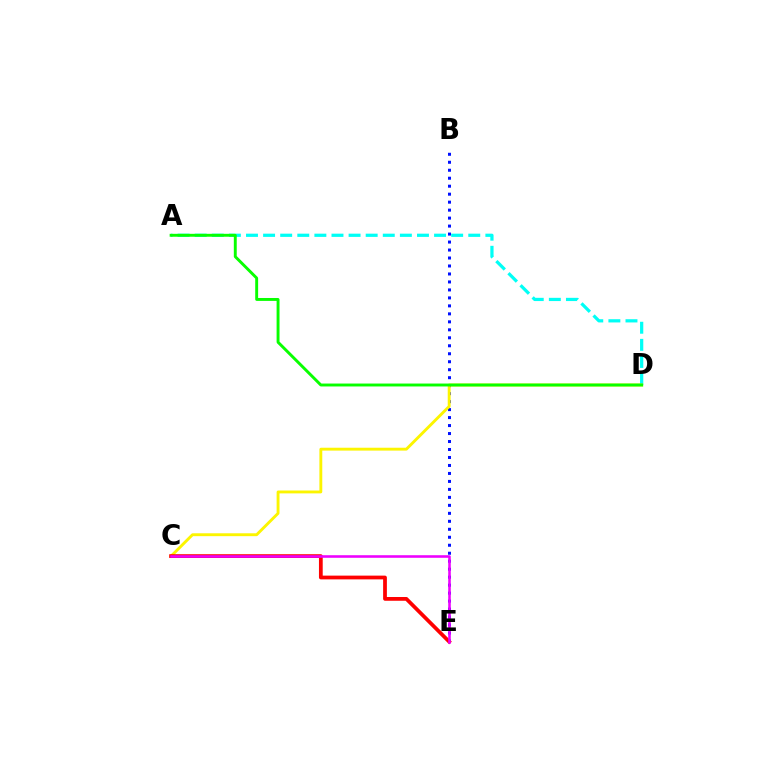{('A', 'D'): [{'color': '#00fff6', 'line_style': 'dashed', 'thickness': 2.32}, {'color': '#08ff00', 'line_style': 'solid', 'thickness': 2.1}], ('B', 'E'): [{'color': '#0010ff', 'line_style': 'dotted', 'thickness': 2.17}], ('C', 'D'): [{'color': '#fcf500', 'line_style': 'solid', 'thickness': 2.07}], ('C', 'E'): [{'color': '#ff0000', 'line_style': 'solid', 'thickness': 2.71}, {'color': '#ee00ff', 'line_style': 'solid', 'thickness': 1.85}]}